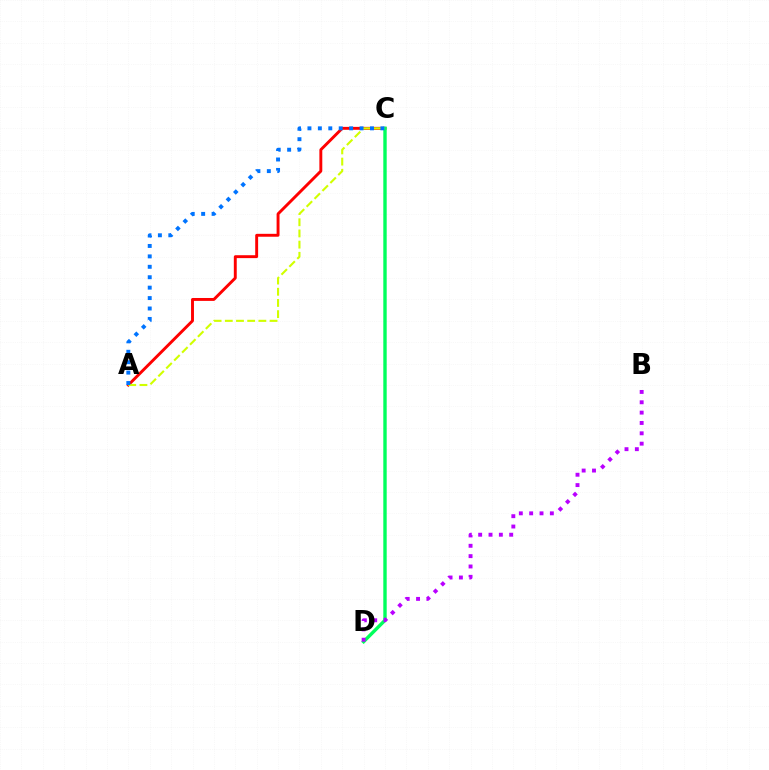{('A', 'C'): [{'color': '#ff0000', 'line_style': 'solid', 'thickness': 2.1}, {'color': '#d1ff00', 'line_style': 'dashed', 'thickness': 1.52}, {'color': '#0074ff', 'line_style': 'dotted', 'thickness': 2.83}], ('C', 'D'): [{'color': '#00ff5c', 'line_style': 'solid', 'thickness': 2.45}], ('B', 'D'): [{'color': '#b900ff', 'line_style': 'dotted', 'thickness': 2.81}]}